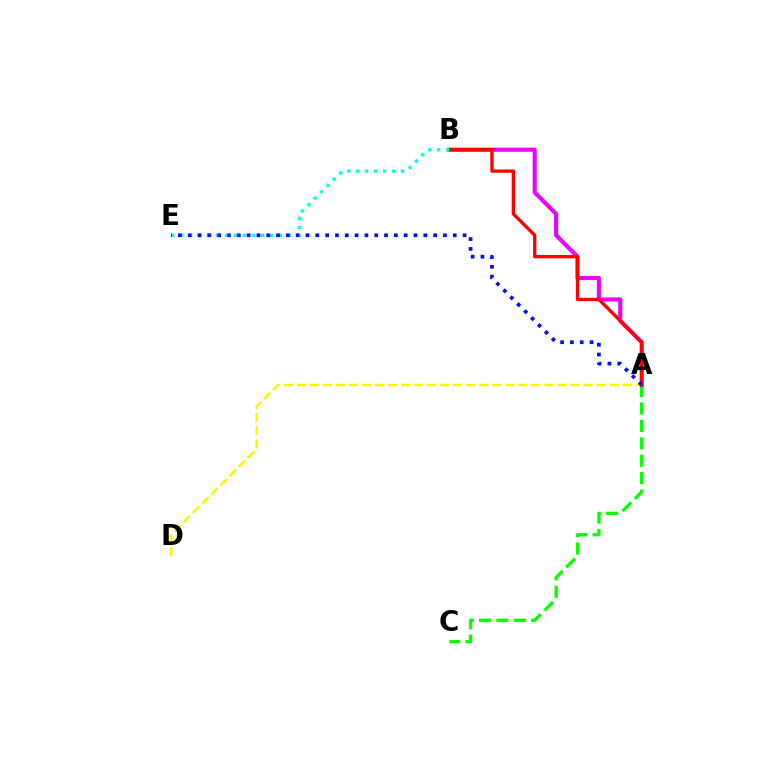{('A', 'C'): [{'color': '#08ff00', 'line_style': 'dashed', 'thickness': 2.37}], ('A', 'B'): [{'color': '#ee00ff', 'line_style': 'solid', 'thickness': 2.96}, {'color': '#ff0000', 'line_style': 'solid', 'thickness': 2.37}], ('A', 'D'): [{'color': '#fcf500', 'line_style': 'dashed', 'thickness': 1.77}], ('B', 'E'): [{'color': '#00fff6', 'line_style': 'dotted', 'thickness': 2.44}], ('A', 'E'): [{'color': '#0010ff', 'line_style': 'dotted', 'thickness': 2.67}]}